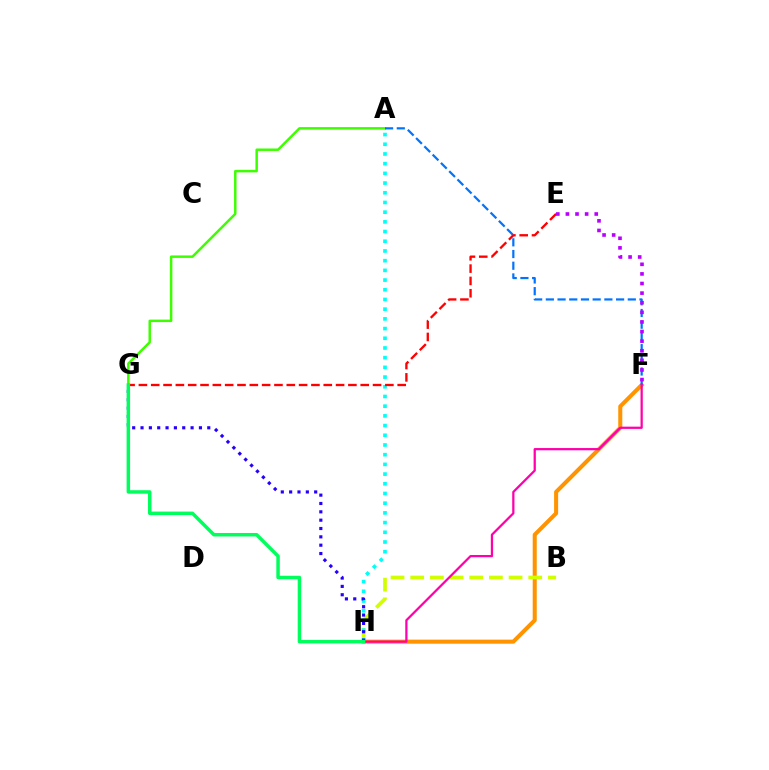{('F', 'H'): [{'color': '#ff9400', 'line_style': 'solid', 'thickness': 2.91}, {'color': '#ff00ac', 'line_style': 'solid', 'thickness': 1.62}], ('A', 'G'): [{'color': '#3dff00', 'line_style': 'solid', 'thickness': 1.79}], ('B', 'H'): [{'color': '#d1ff00', 'line_style': 'dashed', 'thickness': 2.67}], ('A', 'H'): [{'color': '#00fff6', 'line_style': 'dotted', 'thickness': 2.64}], ('G', 'H'): [{'color': '#2500ff', 'line_style': 'dotted', 'thickness': 2.27}, {'color': '#00ff5c', 'line_style': 'solid', 'thickness': 2.51}], ('A', 'F'): [{'color': '#0074ff', 'line_style': 'dashed', 'thickness': 1.59}], ('E', 'G'): [{'color': '#ff0000', 'line_style': 'dashed', 'thickness': 1.67}], ('E', 'F'): [{'color': '#b900ff', 'line_style': 'dotted', 'thickness': 2.61}]}